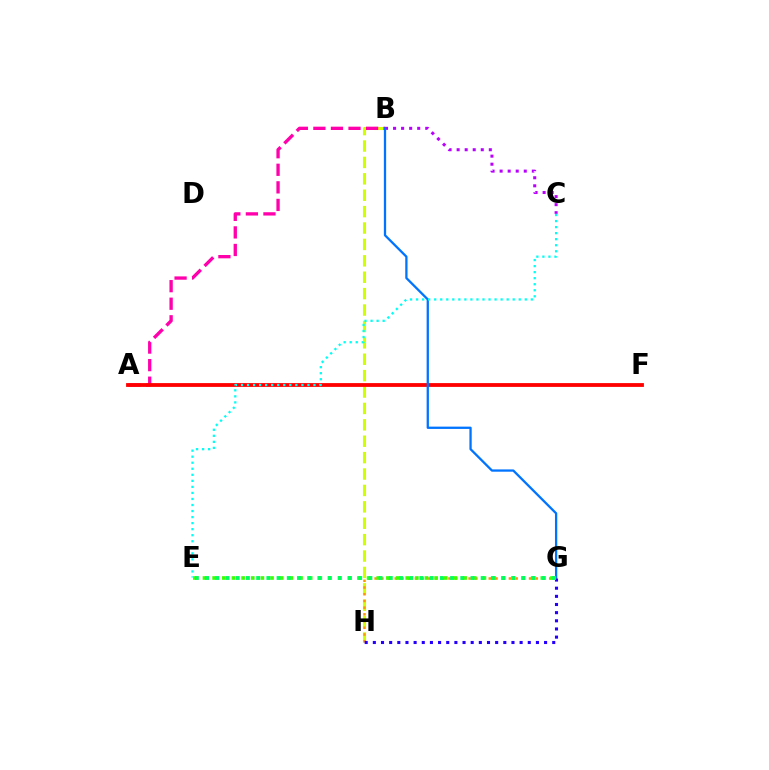{('B', 'H'): [{'color': '#d1ff00', 'line_style': 'dashed', 'thickness': 2.23}], ('G', 'H'): [{'color': '#ff9400', 'line_style': 'dotted', 'thickness': 1.82}, {'color': '#2500ff', 'line_style': 'dotted', 'thickness': 2.22}], ('A', 'B'): [{'color': '#ff00ac', 'line_style': 'dashed', 'thickness': 2.39}], ('A', 'F'): [{'color': '#ff0000', 'line_style': 'solid', 'thickness': 2.74}], ('E', 'G'): [{'color': '#3dff00', 'line_style': 'dotted', 'thickness': 2.62}, {'color': '#00ff5c', 'line_style': 'dotted', 'thickness': 2.77}], ('B', 'C'): [{'color': '#b900ff', 'line_style': 'dotted', 'thickness': 2.19}], ('B', 'G'): [{'color': '#0074ff', 'line_style': 'solid', 'thickness': 1.65}], ('C', 'E'): [{'color': '#00fff6', 'line_style': 'dotted', 'thickness': 1.64}]}